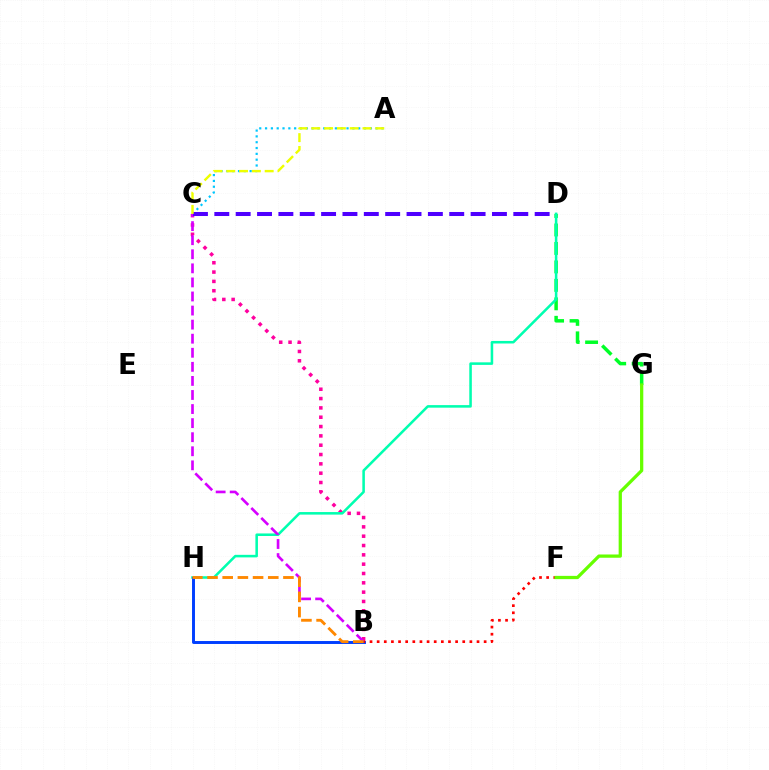{('D', 'G'): [{'color': '#00ff27', 'line_style': 'dashed', 'thickness': 2.51}], ('B', 'C'): [{'color': '#ff00a0', 'line_style': 'dotted', 'thickness': 2.53}, {'color': '#d600ff', 'line_style': 'dashed', 'thickness': 1.91}], ('A', 'C'): [{'color': '#00c7ff', 'line_style': 'dotted', 'thickness': 1.58}, {'color': '#eeff00', 'line_style': 'dashed', 'thickness': 1.74}], ('D', 'H'): [{'color': '#00ffaf', 'line_style': 'solid', 'thickness': 1.84}], ('B', 'H'): [{'color': '#003fff', 'line_style': 'solid', 'thickness': 2.11}, {'color': '#ff8800', 'line_style': 'dashed', 'thickness': 2.06}], ('C', 'D'): [{'color': '#4f00ff', 'line_style': 'dashed', 'thickness': 2.9}], ('B', 'F'): [{'color': '#ff0000', 'line_style': 'dotted', 'thickness': 1.94}], ('F', 'G'): [{'color': '#66ff00', 'line_style': 'solid', 'thickness': 2.34}]}